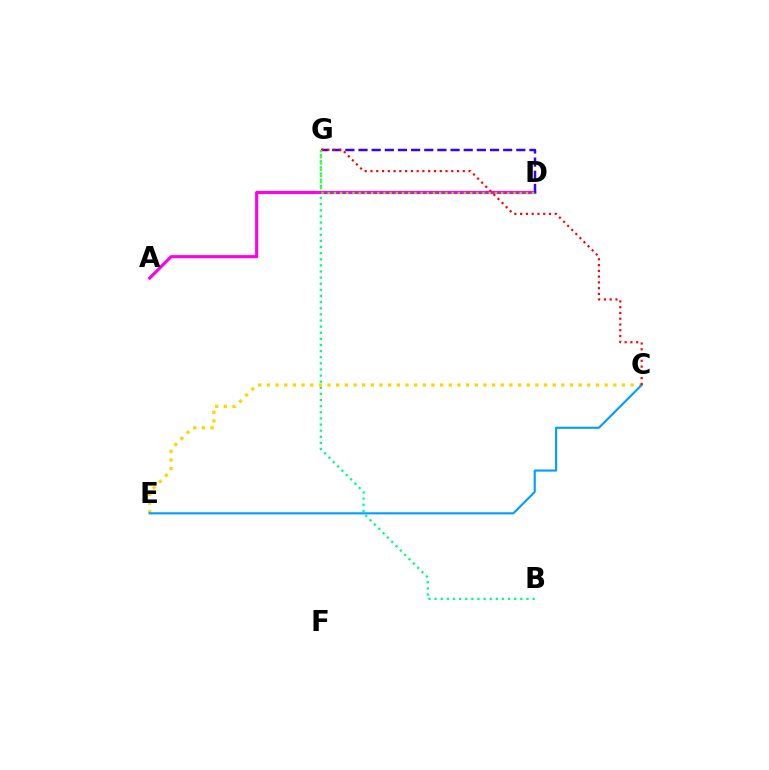{('B', 'G'): [{'color': '#00ff86', 'line_style': 'dotted', 'thickness': 1.66}], ('A', 'D'): [{'color': '#ff00ed', 'line_style': 'solid', 'thickness': 2.25}], ('C', 'E'): [{'color': '#ffd500', 'line_style': 'dotted', 'thickness': 2.35}, {'color': '#009eff', 'line_style': 'solid', 'thickness': 1.53}], ('D', 'G'): [{'color': '#3700ff', 'line_style': 'dashed', 'thickness': 1.79}, {'color': '#4fff00', 'line_style': 'dotted', 'thickness': 1.68}], ('C', 'G'): [{'color': '#ff0000', 'line_style': 'dotted', 'thickness': 1.57}]}